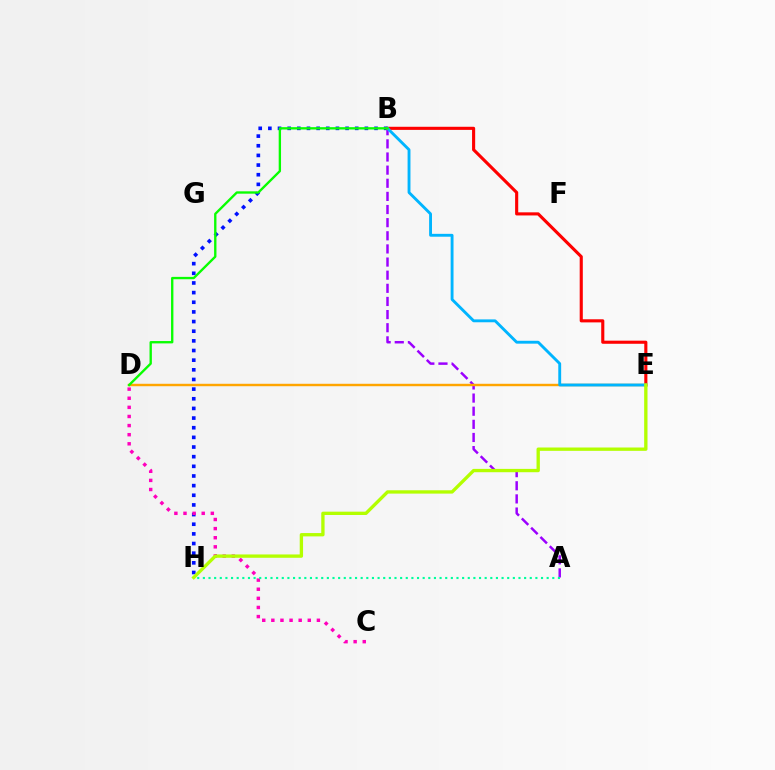{('B', 'H'): [{'color': '#0010ff', 'line_style': 'dotted', 'thickness': 2.62}], ('A', 'B'): [{'color': '#9b00ff', 'line_style': 'dashed', 'thickness': 1.78}], ('C', 'D'): [{'color': '#ff00bd', 'line_style': 'dotted', 'thickness': 2.48}], ('D', 'E'): [{'color': '#ffa500', 'line_style': 'solid', 'thickness': 1.75}], ('B', 'E'): [{'color': '#ff0000', 'line_style': 'solid', 'thickness': 2.24}, {'color': '#00b5ff', 'line_style': 'solid', 'thickness': 2.07}], ('A', 'H'): [{'color': '#00ff9d', 'line_style': 'dotted', 'thickness': 1.53}], ('E', 'H'): [{'color': '#b3ff00', 'line_style': 'solid', 'thickness': 2.4}], ('B', 'D'): [{'color': '#08ff00', 'line_style': 'solid', 'thickness': 1.69}]}